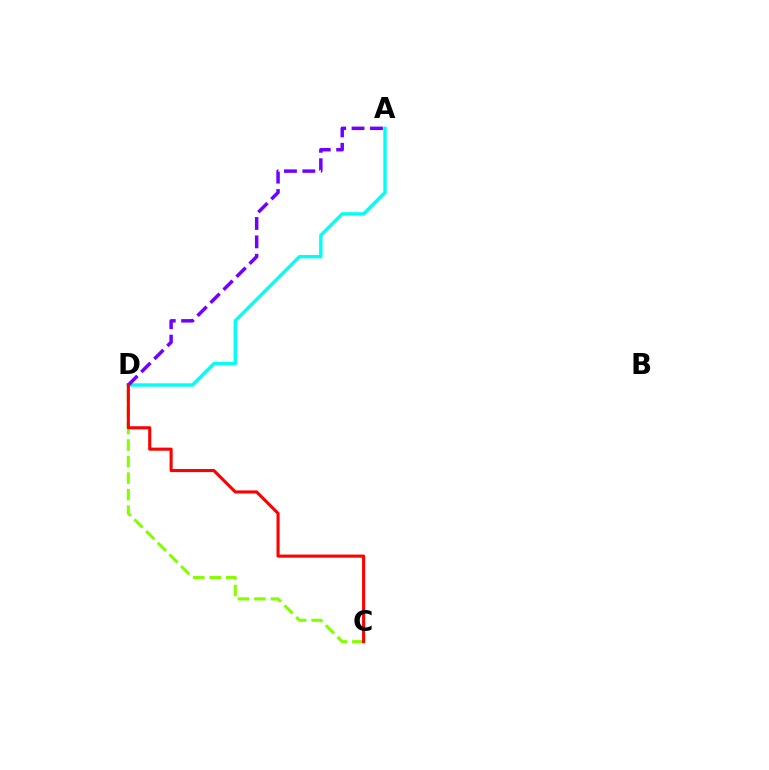{('A', 'D'): [{'color': '#00fff6', 'line_style': 'solid', 'thickness': 2.45}, {'color': '#7200ff', 'line_style': 'dashed', 'thickness': 2.5}], ('C', 'D'): [{'color': '#84ff00', 'line_style': 'dashed', 'thickness': 2.24}, {'color': '#ff0000', 'line_style': 'solid', 'thickness': 2.23}]}